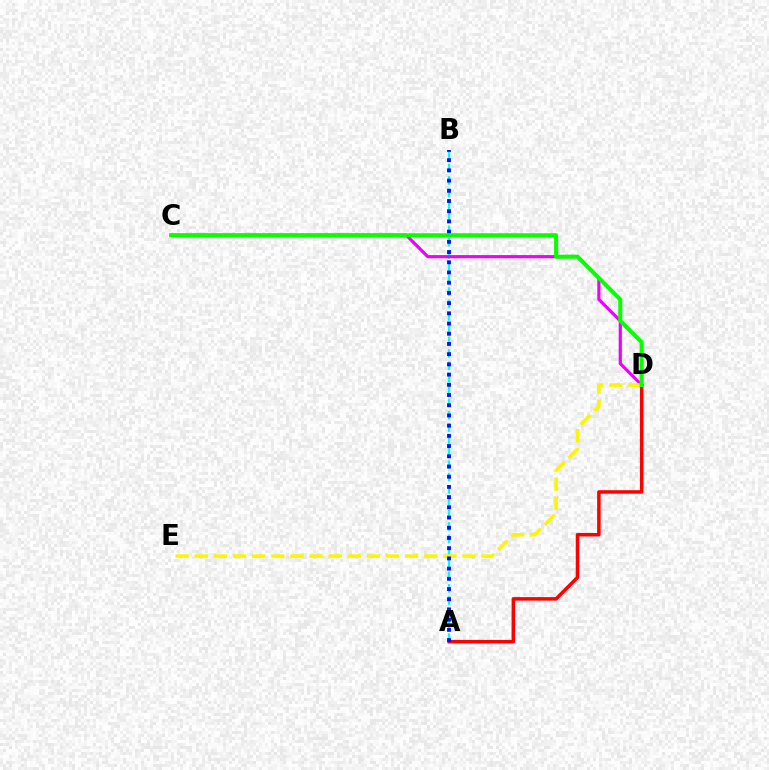{('A', 'B'): [{'color': '#00fff6', 'line_style': 'dashed', 'thickness': 1.68}, {'color': '#0010ff', 'line_style': 'dotted', 'thickness': 2.77}], ('C', 'D'): [{'color': '#ee00ff', 'line_style': 'solid', 'thickness': 2.29}, {'color': '#08ff00', 'line_style': 'solid', 'thickness': 2.91}], ('A', 'D'): [{'color': '#ff0000', 'line_style': 'solid', 'thickness': 2.52}], ('D', 'E'): [{'color': '#fcf500', 'line_style': 'dashed', 'thickness': 2.6}]}